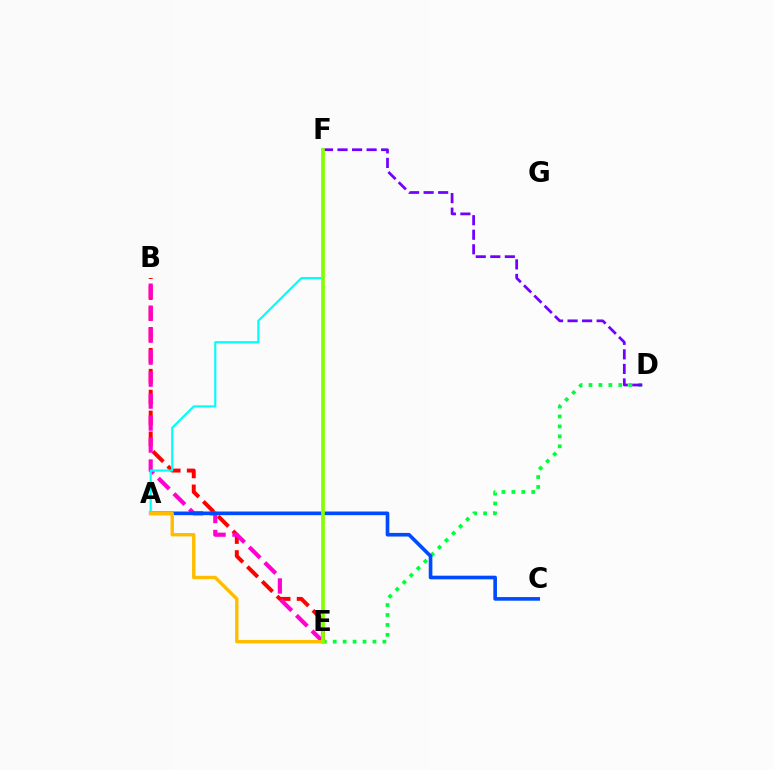{('D', 'E'): [{'color': '#00ff39', 'line_style': 'dotted', 'thickness': 2.7}], ('B', 'E'): [{'color': '#ff0000', 'line_style': 'dashed', 'thickness': 2.84}, {'color': '#ff00cf', 'line_style': 'dashed', 'thickness': 2.99}], ('D', 'F'): [{'color': '#7200ff', 'line_style': 'dashed', 'thickness': 1.97}], ('A', 'C'): [{'color': '#004bff', 'line_style': 'solid', 'thickness': 2.62}], ('A', 'F'): [{'color': '#00fff6', 'line_style': 'solid', 'thickness': 1.54}], ('A', 'E'): [{'color': '#ffbd00', 'line_style': 'solid', 'thickness': 2.44}], ('E', 'F'): [{'color': '#84ff00', 'line_style': 'solid', 'thickness': 2.67}]}